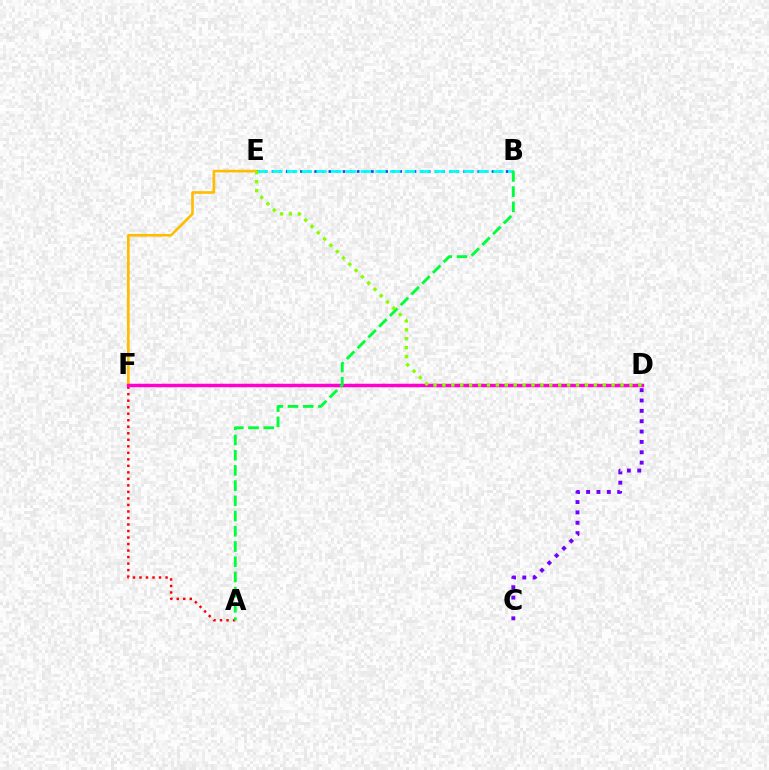{('C', 'D'): [{'color': '#7200ff', 'line_style': 'dotted', 'thickness': 2.81}], ('A', 'F'): [{'color': '#ff0000', 'line_style': 'dotted', 'thickness': 1.77}], ('E', 'F'): [{'color': '#ffbd00', 'line_style': 'solid', 'thickness': 1.91}], ('D', 'F'): [{'color': '#ff00cf', 'line_style': 'solid', 'thickness': 2.49}], ('B', 'E'): [{'color': '#004bff', 'line_style': 'dotted', 'thickness': 1.93}, {'color': '#00fff6', 'line_style': 'dashed', 'thickness': 2.0}], ('A', 'B'): [{'color': '#00ff39', 'line_style': 'dashed', 'thickness': 2.07}], ('D', 'E'): [{'color': '#84ff00', 'line_style': 'dotted', 'thickness': 2.42}]}